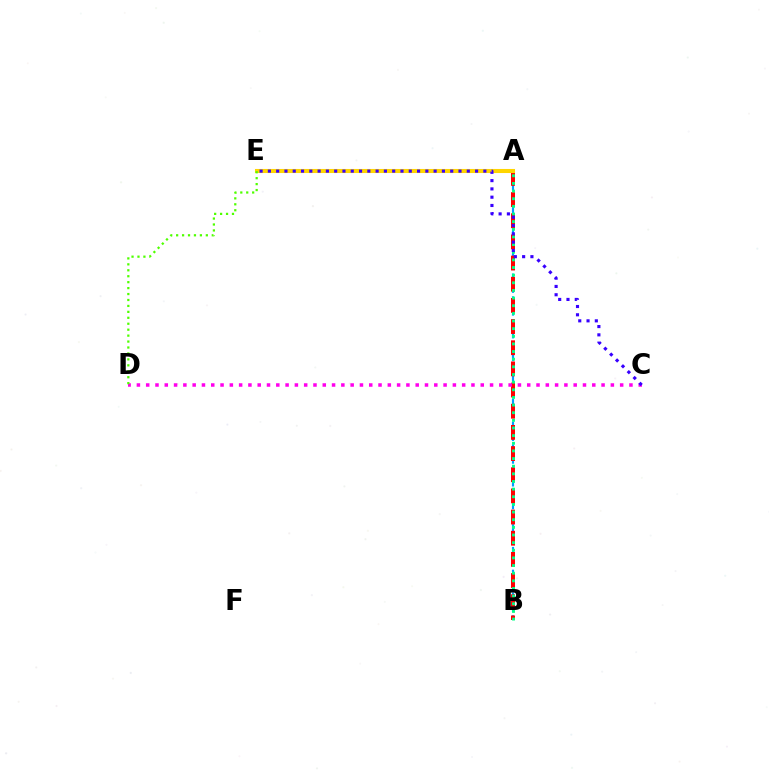{('A', 'B'): [{'color': '#009eff', 'line_style': 'dashed', 'thickness': 1.55}, {'color': '#ff0000', 'line_style': 'dashed', 'thickness': 2.88}, {'color': '#00ff86', 'line_style': 'dotted', 'thickness': 2.08}], ('C', 'D'): [{'color': '#ff00ed', 'line_style': 'dotted', 'thickness': 2.52}], ('A', 'E'): [{'color': '#ffd500', 'line_style': 'solid', 'thickness': 2.93}], ('D', 'E'): [{'color': '#4fff00', 'line_style': 'dotted', 'thickness': 1.61}], ('C', 'E'): [{'color': '#3700ff', 'line_style': 'dotted', 'thickness': 2.25}]}